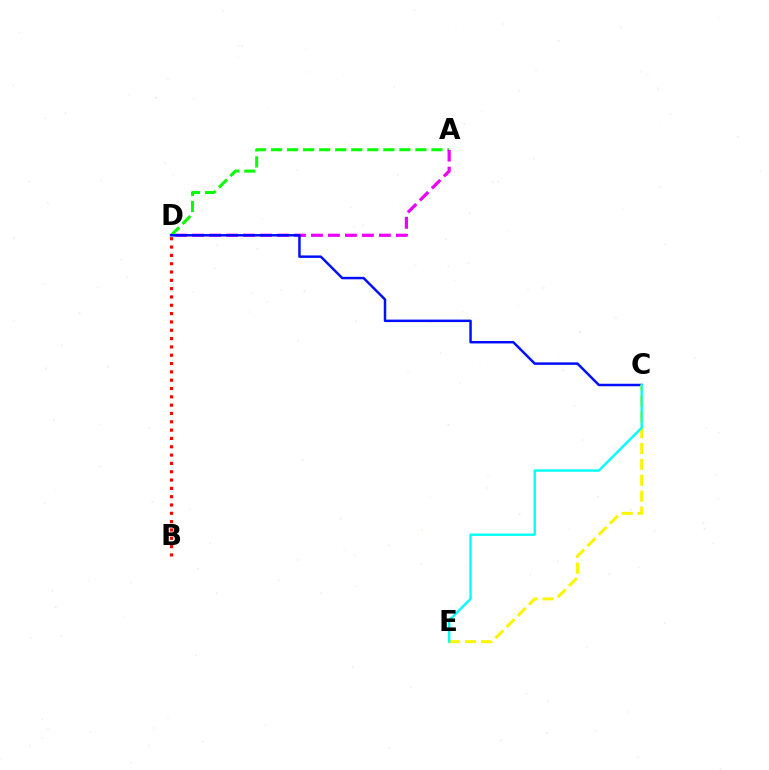{('A', 'D'): [{'color': '#08ff00', 'line_style': 'dashed', 'thickness': 2.18}, {'color': '#ee00ff', 'line_style': 'dashed', 'thickness': 2.31}], ('C', 'D'): [{'color': '#0010ff', 'line_style': 'solid', 'thickness': 1.79}], ('B', 'D'): [{'color': '#ff0000', 'line_style': 'dotted', 'thickness': 2.26}], ('C', 'E'): [{'color': '#fcf500', 'line_style': 'dashed', 'thickness': 2.16}, {'color': '#00fff6', 'line_style': 'solid', 'thickness': 1.69}]}